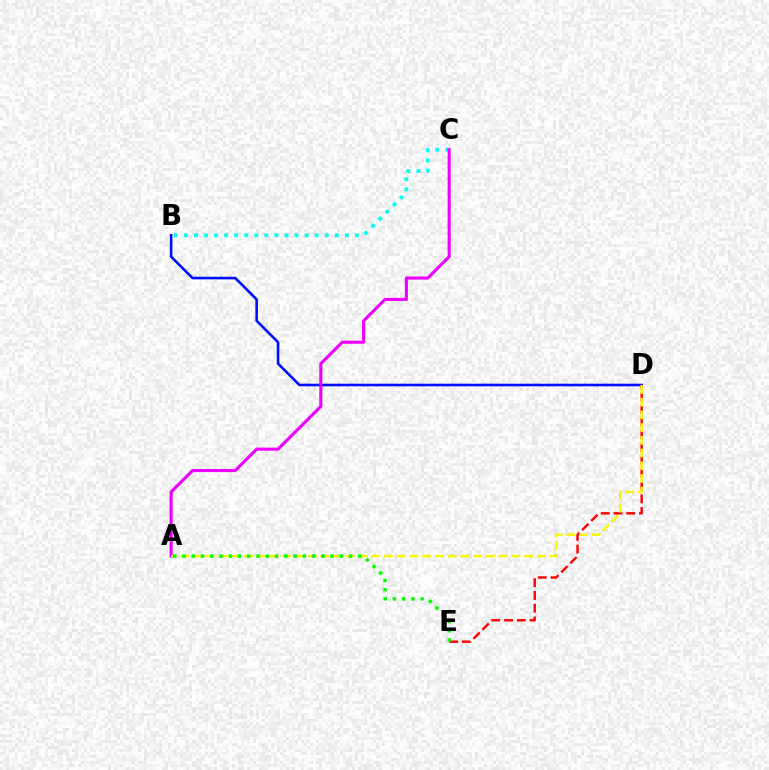{('B', 'D'): [{'color': '#0010ff', 'line_style': 'solid', 'thickness': 1.87}], ('B', 'C'): [{'color': '#00fff6', 'line_style': 'dotted', 'thickness': 2.73}], ('A', 'C'): [{'color': '#ee00ff', 'line_style': 'solid', 'thickness': 2.22}], ('D', 'E'): [{'color': '#ff0000', 'line_style': 'dashed', 'thickness': 1.73}], ('A', 'D'): [{'color': '#fcf500', 'line_style': 'dashed', 'thickness': 1.73}], ('A', 'E'): [{'color': '#08ff00', 'line_style': 'dotted', 'thickness': 2.51}]}